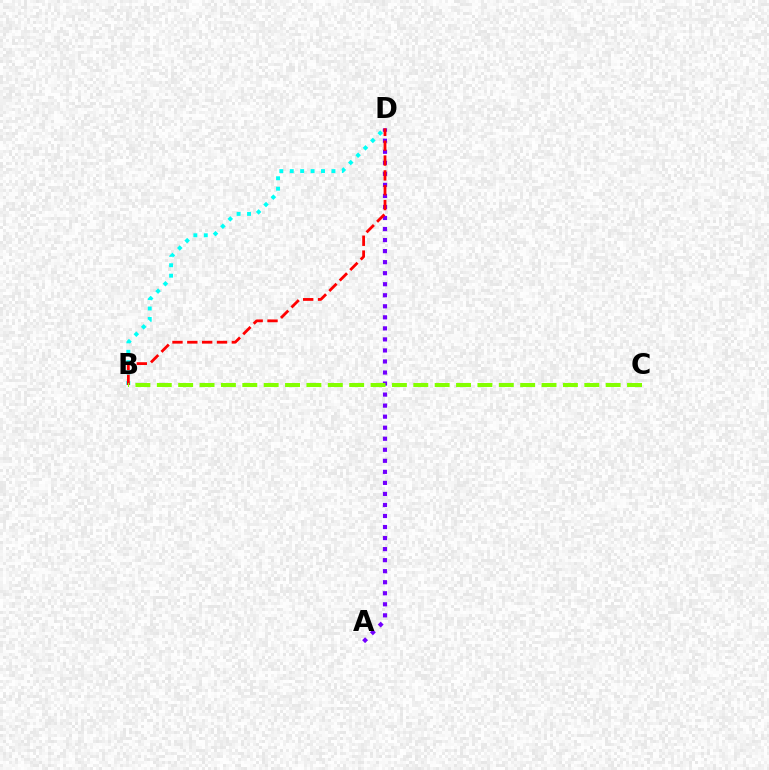{('B', 'D'): [{'color': '#00fff6', 'line_style': 'dotted', 'thickness': 2.83}, {'color': '#ff0000', 'line_style': 'dashed', 'thickness': 2.02}], ('A', 'D'): [{'color': '#7200ff', 'line_style': 'dotted', 'thickness': 3.0}], ('B', 'C'): [{'color': '#84ff00', 'line_style': 'dashed', 'thickness': 2.9}]}